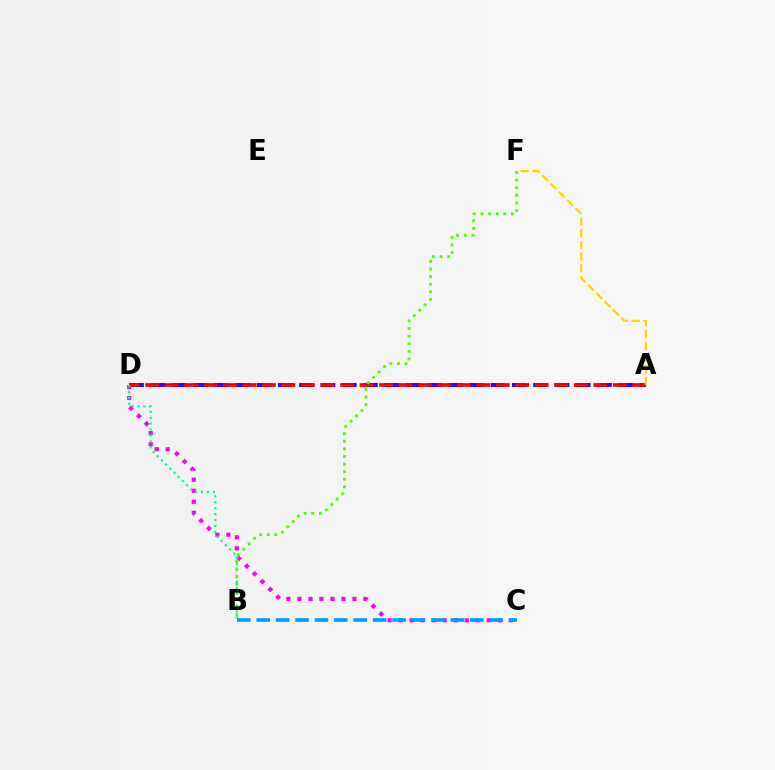{('A', 'D'): [{'color': '#3700ff', 'line_style': 'dashed', 'thickness': 2.89}, {'color': '#ff0000', 'line_style': 'dashed', 'thickness': 2.65}], ('C', 'D'): [{'color': '#ff00ed', 'line_style': 'dotted', 'thickness': 2.99}], ('A', 'F'): [{'color': '#ffd500', 'line_style': 'dashed', 'thickness': 1.59}], ('B', 'D'): [{'color': '#00ff86', 'line_style': 'dotted', 'thickness': 1.6}], ('B', 'C'): [{'color': '#009eff', 'line_style': 'dashed', 'thickness': 2.64}], ('B', 'F'): [{'color': '#4fff00', 'line_style': 'dotted', 'thickness': 2.07}]}